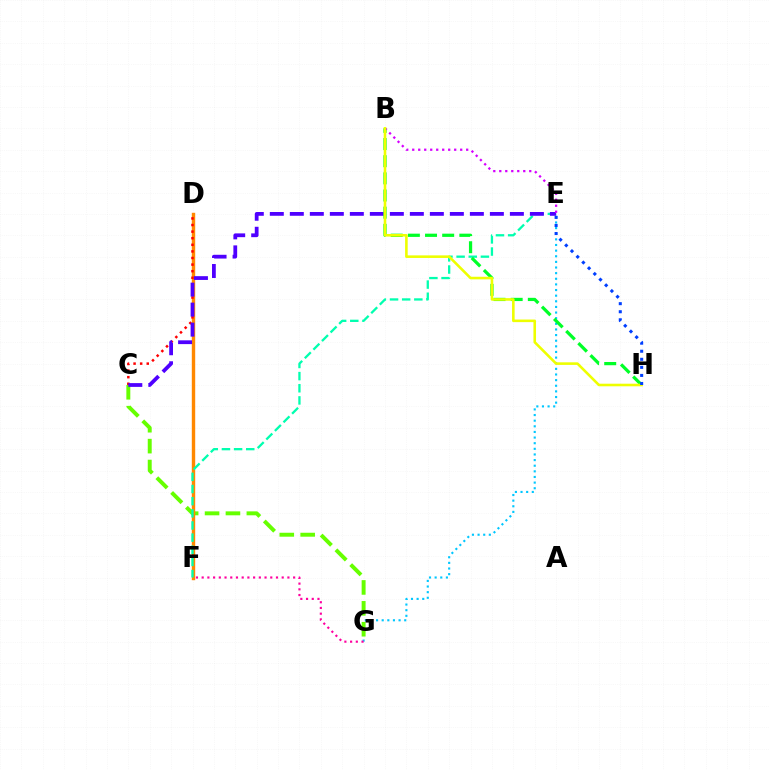{('E', 'G'): [{'color': '#00c7ff', 'line_style': 'dotted', 'thickness': 1.53}], ('C', 'G'): [{'color': '#66ff00', 'line_style': 'dashed', 'thickness': 2.84}], ('D', 'F'): [{'color': '#ff8800', 'line_style': 'solid', 'thickness': 2.45}], ('E', 'F'): [{'color': '#00ffaf', 'line_style': 'dashed', 'thickness': 1.65}], ('C', 'D'): [{'color': '#ff0000', 'line_style': 'dotted', 'thickness': 1.79}], ('C', 'E'): [{'color': '#4f00ff', 'line_style': 'dashed', 'thickness': 2.72}], ('F', 'G'): [{'color': '#ff00a0', 'line_style': 'dotted', 'thickness': 1.55}], ('B', 'H'): [{'color': '#00ff27', 'line_style': 'dashed', 'thickness': 2.33}, {'color': '#eeff00', 'line_style': 'solid', 'thickness': 1.86}], ('B', 'E'): [{'color': '#d600ff', 'line_style': 'dotted', 'thickness': 1.63}], ('E', 'H'): [{'color': '#003fff', 'line_style': 'dotted', 'thickness': 2.19}]}